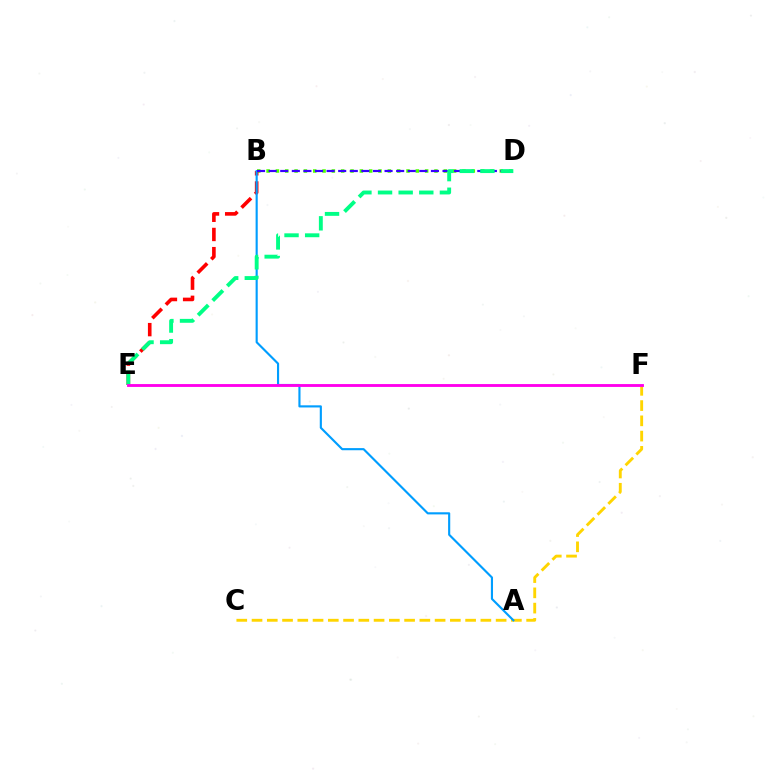{('B', 'D'): [{'color': '#4fff00', 'line_style': 'dotted', 'thickness': 2.53}, {'color': '#3700ff', 'line_style': 'dashed', 'thickness': 1.57}], ('B', 'E'): [{'color': '#ff0000', 'line_style': 'dashed', 'thickness': 2.61}], ('C', 'F'): [{'color': '#ffd500', 'line_style': 'dashed', 'thickness': 2.07}], ('A', 'B'): [{'color': '#009eff', 'line_style': 'solid', 'thickness': 1.54}], ('D', 'E'): [{'color': '#00ff86', 'line_style': 'dashed', 'thickness': 2.8}], ('E', 'F'): [{'color': '#ff00ed', 'line_style': 'solid', 'thickness': 2.06}]}